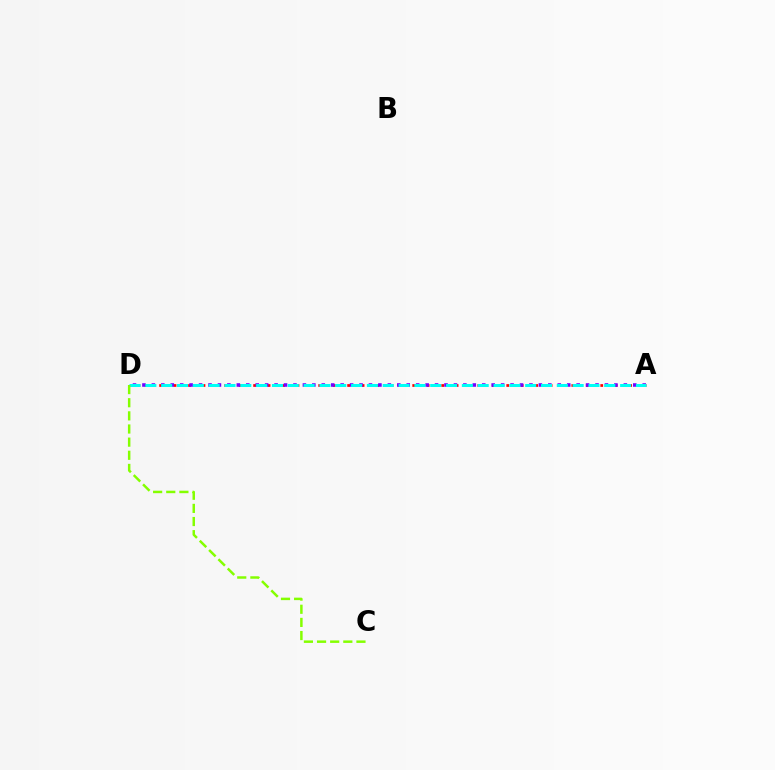{('A', 'D'): [{'color': '#ff0000', 'line_style': 'dotted', 'thickness': 1.96}, {'color': '#7200ff', 'line_style': 'dotted', 'thickness': 2.56}, {'color': '#00fff6', 'line_style': 'dashed', 'thickness': 2.15}], ('C', 'D'): [{'color': '#84ff00', 'line_style': 'dashed', 'thickness': 1.78}]}